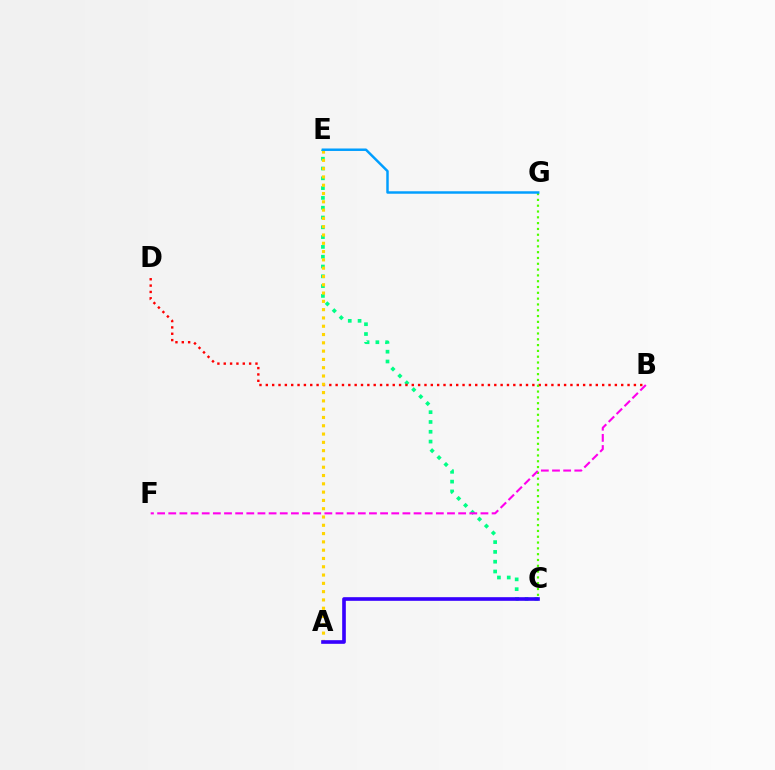{('C', 'E'): [{'color': '#00ff86', 'line_style': 'dotted', 'thickness': 2.66}], ('B', 'D'): [{'color': '#ff0000', 'line_style': 'dotted', 'thickness': 1.72}], ('C', 'G'): [{'color': '#4fff00', 'line_style': 'dotted', 'thickness': 1.58}], ('A', 'E'): [{'color': '#ffd500', 'line_style': 'dotted', 'thickness': 2.25}], ('B', 'F'): [{'color': '#ff00ed', 'line_style': 'dashed', 'thickness': 1.51}], ('A', 'C'): [{'color': '#3700ff', 'line_style': 'solid', 'thickness': 2.62}], ('E', 'G'): [{'color': '#009eff', 'line_style': 'solid', 'thickness': 1.78}]}